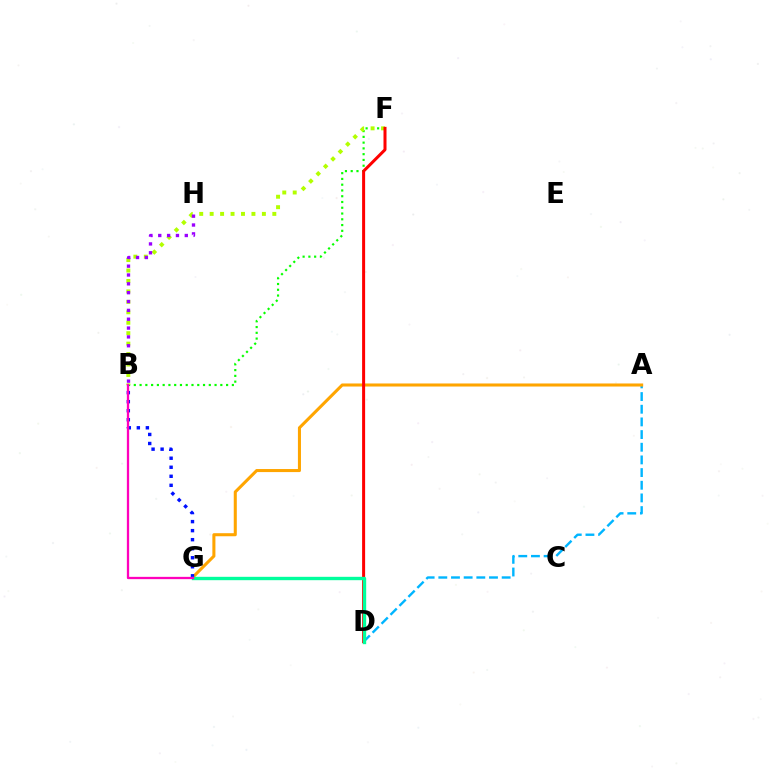{('B', 'F'): [{'color': '#08ff00', 'line_style': 'dotted', 'thickness': 1.57}, {'color': '#b3ff00', 'line_style': 'dotted', 'thickness': 2.84}], ('A', 'D'): [{'color': '#00b5ff', 'line_style': 'dashed', 'thickness': 1.72}], ('A', 'G'): [{'color': '#ffa500', 'line_style': 'solid', 'thickness': 2.2}], ('B', 'G'): [{'color': '#0010ff', 'line_style': 'dotted', 'thickness': 2.45}, {'color': '#ff00bd', 'line_style': 'solid', 'thickness': 1.65}], ('D', 'F'): [{'color': '#ff0000', 'line_style': 'solid', 'thickness': 2.17}], ('B', 'H'): [{'color': '#9b00ff', 'line_style': 'dotted', 'thickness': 2.4}], ('D', 'G'): [{'color': '#00ff9d', 'line_style': 'solid', 'thickness': 2.43}]}